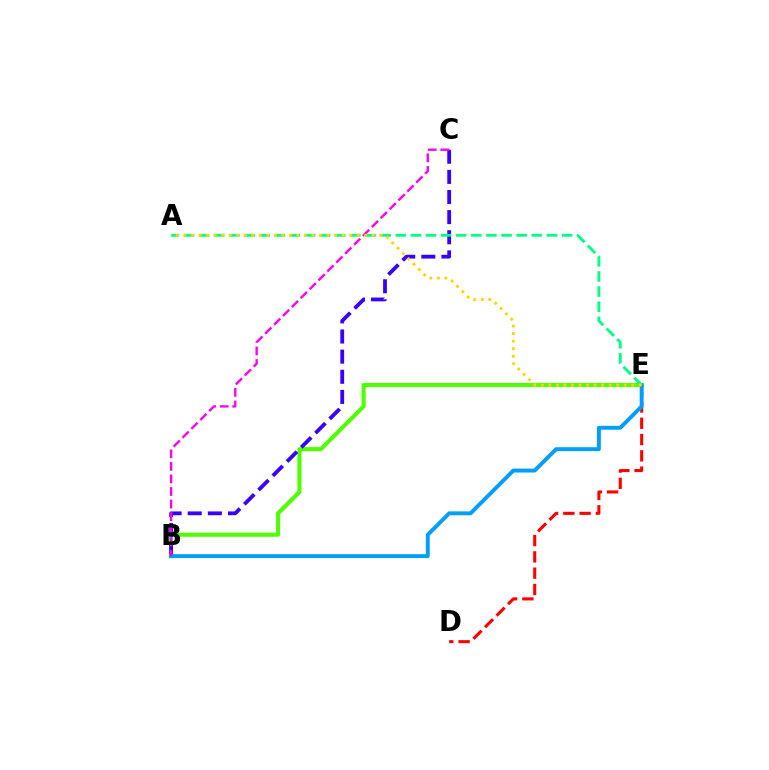{('B', 'E'): [{'color': '#4fff00', 'line_style': 'solid', 'thickness': 2.94}, {'color': '#009eff', 'line_style': 'solid', 'thickness': 2.82}], ('B', 'C'): [{'color': '#3700ff', 'line_style': 'dashed', 'thickness': 2.73}, {'color': '#ff00ed', 'line_style': 'dashed', 'thickness': 1.71}], ('D', 'E'): [{'color': '#ff0000', 'line_style': 'dashed', 'thickness': 2.21}], ('A', 'E'): [{'color': '#00ff86', 'line_style': 'dashed', 'thickness': 2.05}, {'color': '#ffd500', 'line_style': 'dotted', 'thickness': 2.05}]}